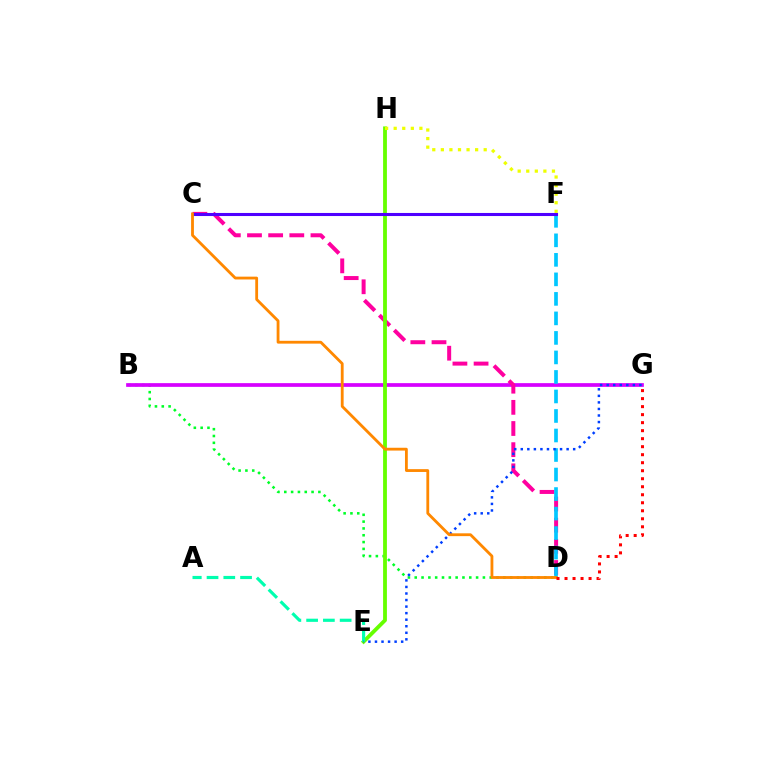{('B', 'D'): [{'color': '#00ff27', 'line_style': 'dotted', 'thickness': 1.85}], ('B', 'G'): [{'color': '#d600ff', 'line_style': 'solid', 'thickness': 2.67}], ('C', 'D'): [{'color': '#ff00a0', 'line_style': 'dashed', 'thickness': 2.87}, {'color': '#ff8800', 'line_style': 'solid', 'thickness': 2.03}], ('E', 'H'): [{'color': '#66ff00', 'line_style': 'solid', 'thickness': 2.74}], ('D', 'F'): [{'color': '#00c7ff', 'line_style': 'dashed', 'thickness': 2.65}], ('A', 'E'): [{'color': '#00ffaf', 'line_style': 'dashed', 'thickness': 2.28}], ('F', 'H'): [{'color': '#eeff00', 'line_style': 'dotted', 'thickness': 2.33}], ('C', 'F'): [{'color': '#4f00ff', 'line_style': 'solid', 'thickness': 2.21}], ('E', 'G'): [{'color': '#003fff', 'line_style': 'dotted', 'thickness': 1.78}], ('D', 'G'): [{'color': '#ff0000', 'line_style': 'dotted', 'thickness': 2.18}]}